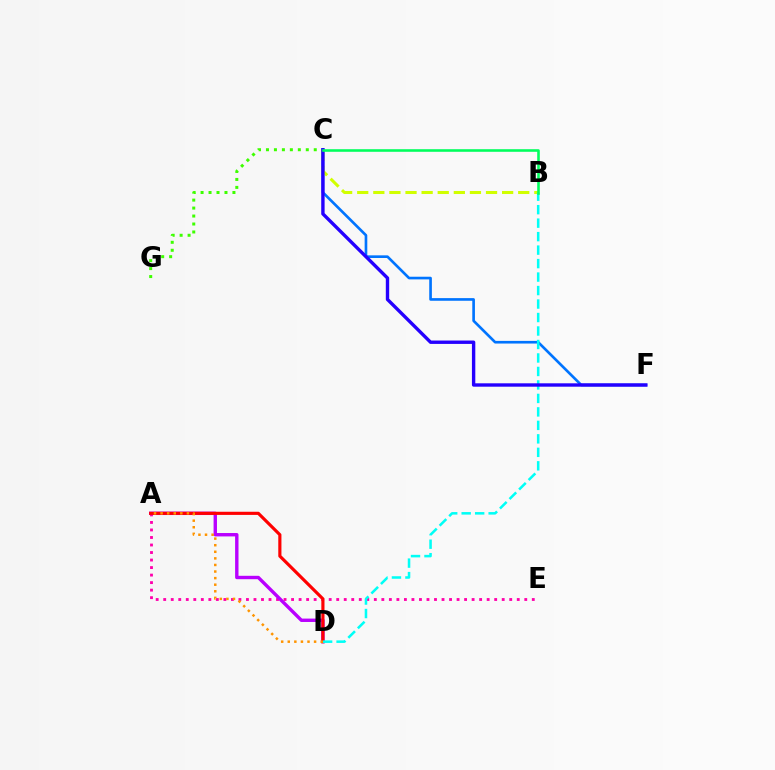{('A', 'E'): [{'color': '#ff00ac', 'line_style': 'dotted', 'thickness': 2.04}], ('A', 'D'): [{'color': '#b900ff', 'line_style': 'solid', 'thickness': 2.44}, {'color': '#ff0000', 'line_style': 'solid', 'thickness': 2.27}, {'color': '#ff9400', 'line_style': 'dotted', 'thickness': 1.79}], ('C', 'F'): [{'color': '#0074ff', 'line_style': 'solid', 'thickness': 1.91}, {'color': '#2500ff', 'line_style': 'solid', 'thickness': 2.43}], ('B', 'C'): [{'color': '#d1ff00', 'line_style': 'dashed', 'thickness': 2.19}, {'color': '#00ff5c', 'line_style': 'solid', 'thickness': 1.86}], ('B', 'D'): [{'color': '#00fff6', 'line_style': 'dashed', 'thickness': 1.83}], ('C', 'G'): [{'color': '#3dff00', 'line_style': 'dotted', 'thickness': 2.16}]}